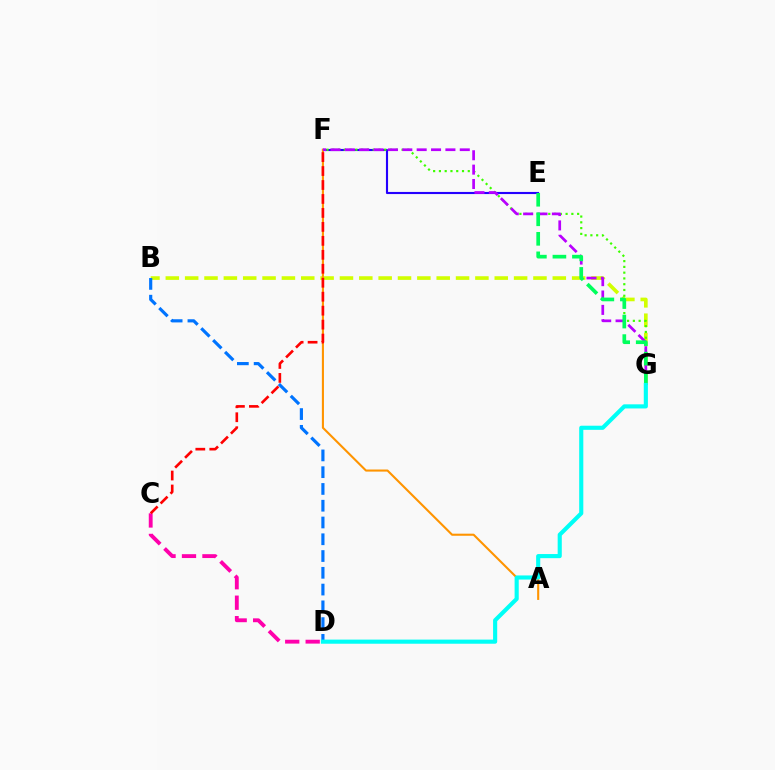{('E', 'F'): [{'color': '#2500ff', 'line_style': 'solid', 'thickness': 1.53}], ('B', 'G'): [{'color': '#d1ff00', 'line_style': 'dashed', 'thickness': 2.63}], ('F', 'G'): [{'color': '#3dff00', 'line_style': 'dotted', 'thickness': 1.57}, {'color': '#b900ff', 'line_style': 'dashed', 'thickness': 1.95}], ('A', 'F'): [{'color': '#ff9400', 'line_style': 'solid', 'thickness': 1.51}], ('C', 'D'): [{'color': '#ff00ac', 'line_style': 'dashed', 'thickness': 2.78}], ('C', 'F'): [{'color': '#ff0000', 'line_style': 'dashed', 'thickness': 1.9}], ('E', 'G'): [{'color': '#00ff5c', 'line_style': 'dashed', 'thickness': 2.65}], ('B', 'D'): [{'color': '#0074ff', 'line_style': 'dashed', 'thickness': 2.28}], ('D', 'G'): [{'color': '#00fff6', 'line_style': 'solid', 'thickness': 2.97}]}